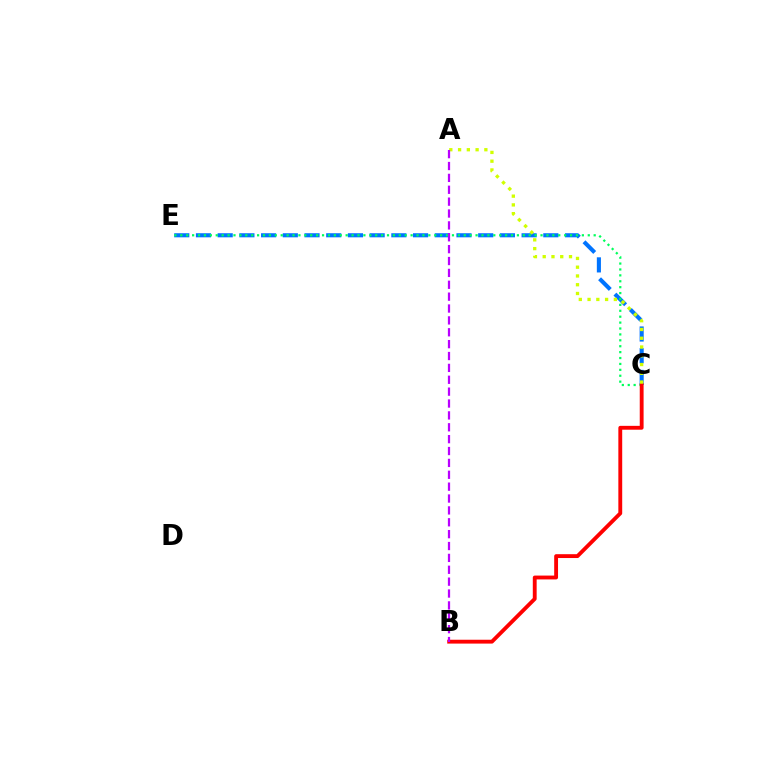{('C', 'E'): [{'color': '#0074ff', 'line_style': 'dashed', 'thickness': 2.95}, {'color': '#00ff5c', 'line_style': 'dotted', 'thickness': 1.6}], ('B', 'C'): [{'color': '#ff0000', 'line_style': 'solid', 'thickness': 2.77}], ('A', 'C'): [{'color': '#d1ff00', 'line_style': 'dotted', 'thickness': 2.38}], ('A', 'B'): [{'color': '#b900ff', 'line_style': 'dashed', 'thickness': 1.61}]}